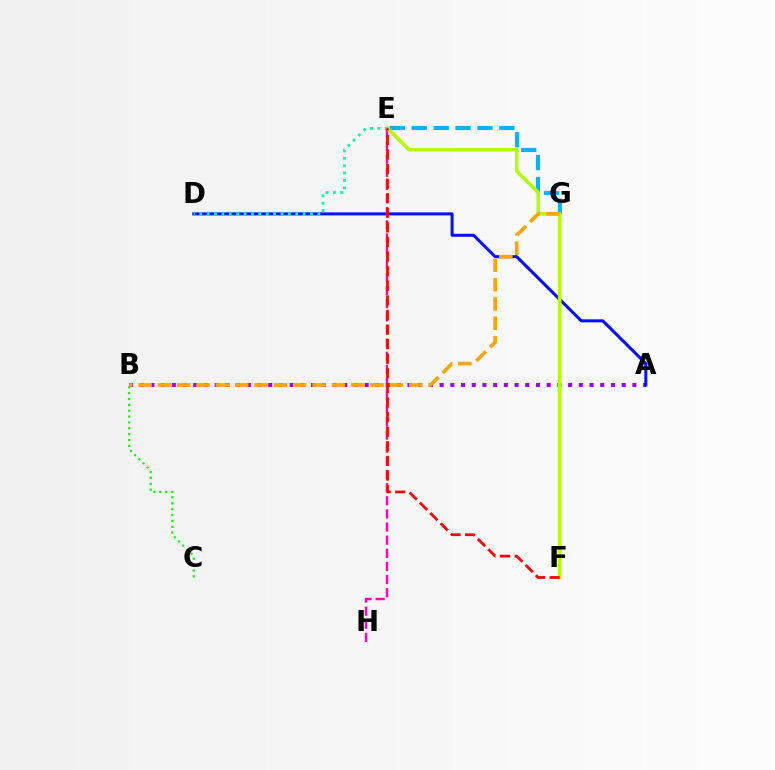{('B', 'C'): [{'color': '#08ff00', 'line_style': 'dotted', 'thickness': 1.59}], ('A', 'B'): [{'color': '#9b00ff', 'line_style': 'dotted', 'thickness': 2.91}], ('A', 'D'): [{'color': '#0010ff', 'line_style': 'solid', 'thickness': 2.18}], ('E', 'H'): [{'color': '#ff00bd', 'line_style': 'dashed', 'thickness': 1.78}], ('E', 'G'): [{'color': '#00b5ff', 'line_style': 'dashed', 'thickness': 2.98}], ('E', 'F'): [{'color': '#b3ff00', 'line_style': 'solid', 'thickness': 2.55}, {'color': '#ff0000', 'line_style': 'dashed', 'thickness': 1.98}], ('D', 'E'): [{'color': '#00ff9d', 'line_style': 'dotted', 'thickness': 2.01}], ('B', 'G'): [{'color': '#ffa500', 'line_style': 'dashed', 'thickness': 2.63}]}